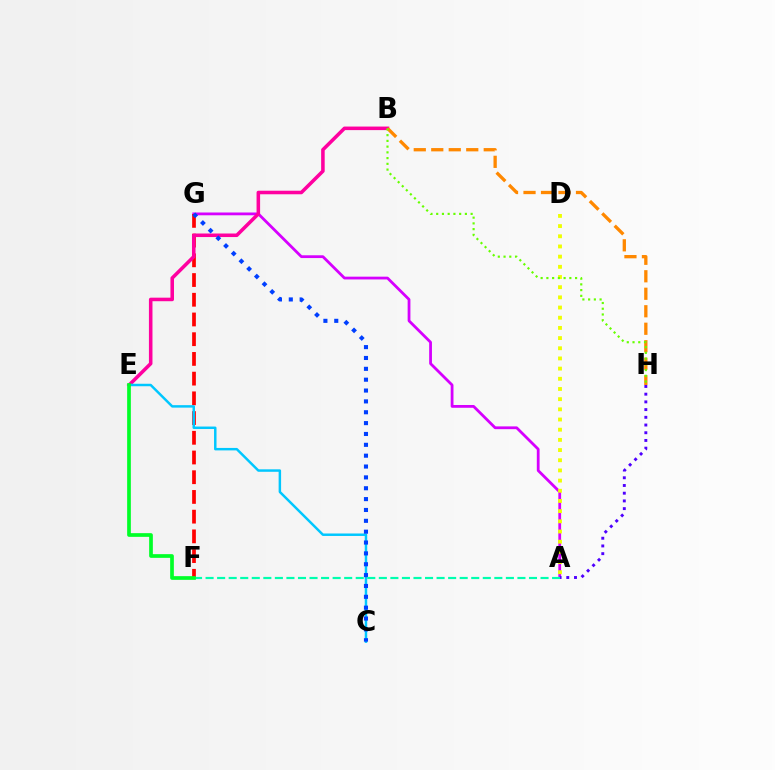{('A', 'G'): [{'color': '#d600ff', 'line_style': 'solid', 'thickness': 2.0}], ('A', 'D'): [{'color': '#eeff00', 'line_style': 'dotted', 'thickness': 2.77}], ('F', 'G'): [{'color': '#ff0000', 'line_style': 'dashed', 'thickness': 2.68}], ('B', 'E'): [{'color': '#ff00a0', 'line_style': 'solid', 'thickness': 2.55}], ('B', 'H'): [{'color': '#ff8800', 'line_style': 'dashed', 'thickness': 2.38}, {'color': '#66ff00', 'line_style': 'dotted', 'thickness': 1.56}], ('C', 'E'): [{'color': '#00c7ff', 'line_style': 'solid', 'thickness': 1.78}], ('A', 'H'): [{'color': '#4f00ff', 'line_style': 'dotted', 'thickness': 2.1}], ('C', 'G'): [{'color': '#003fff', 'line_style': 'dotted', 'thickness': 2.95}], ('A', 'F'): [{'color': '#00ffaf', 'line_style': 'dashed', 'thickness': 1.57}], ('E', 'F'): [{'color': '#00ff27', 'line_style': 'solid', 'thickness': 2.66}]}